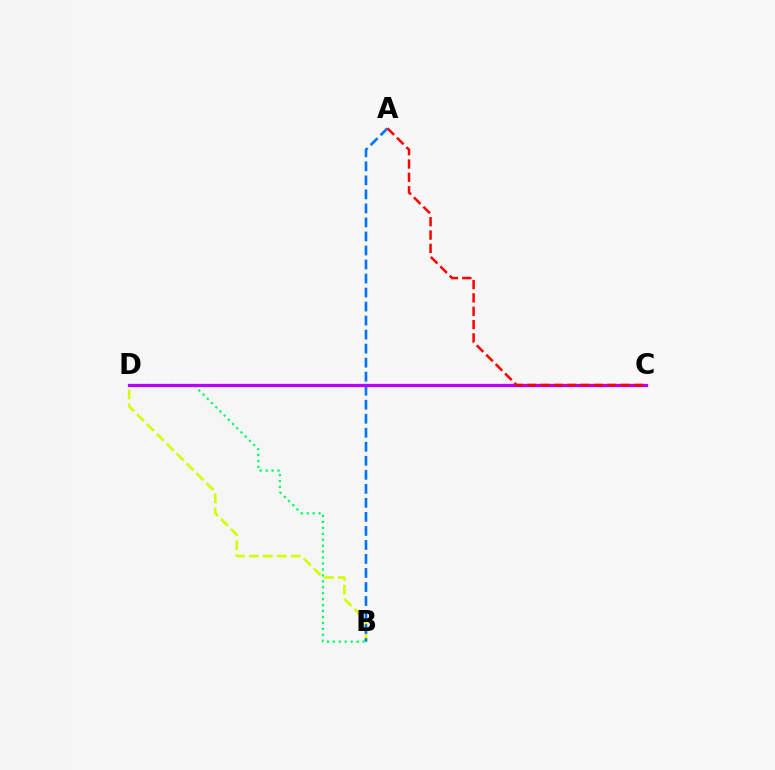{('B', 'D'): [{'color': '#d1ff00', 'line_style': 'dashed', 'thickness': 1.9}, {'color': '#00ff5c', 'line_style': 'dotted', 'thickness': 1.61}], ('A', 'B'): [{'color': '#0074ff', 'line_style': 'dashed', 'thickness': 1.9}], ('C', 'D'): [{'color': '#b900ff', 'line_style': 'solid', 'thickness': 2.33}], ('A', 'C'): [{'color': '#ff0000', 'line_style': 'dashed', 'thickness': 1.81}]}